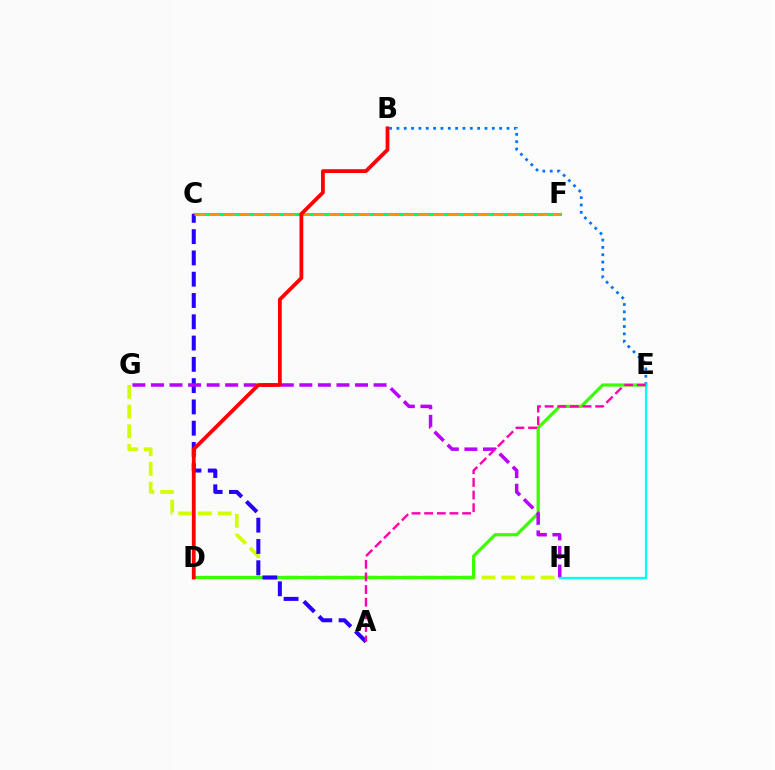{('C', 'F'): [{'color': '#00ff5c', 'line_style': 'solid', 'thickness': 2.21}, {'color': '#ff9400', 'line_style': 'dashed', 'thickness': 2.03}], ('B', 'E'): [{'color': '#0074ff', 'line_style': 'dotted', 'thickness': 1.99}], ('G', 'H'): [{'color': '#d1ff00', 'line_style': 'dashed', 'thickness': 2.68}, {'color': '#b900ff', 'line_style': 'dashed', 'thickness': 2.52}], ('D', 'E'): [{'color': '#3dff00', 'line_style': 'solid', 'thickness': 2.32}], ('A', 'C'): [{'color': '#2500ff', 'line_style': 'dashed', 'thickness': 2.89}], ('E', 'H'): [{'color': '#00fff6', 'line_style': 'solid', 'thickness': 1.62}], ('A', 'E'): [{'color': '#ff00ac', 'line_style': 'dashed', 'thickness': 1.72}], ('B', 'D'): [{'color': '#ff0000', 'line_style': 'solid', 'thickness': 2.72}]}